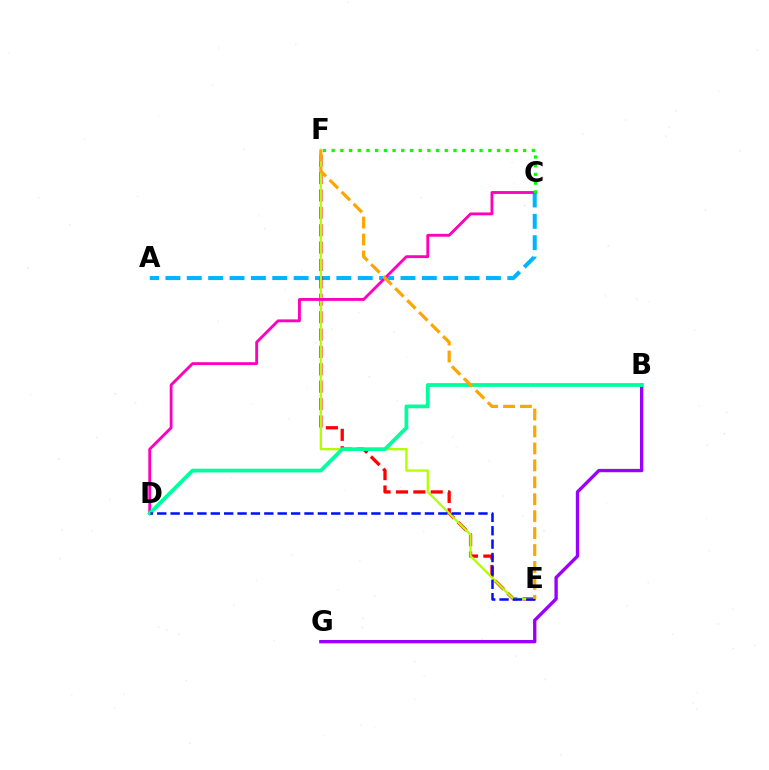{('A', 'C'): [{'color': '#00b5ff', 'line_style': 'dashed', 'thickness': 2.9}], ('E', 'F'): [{'color': '#ff0000', 'line_style': 'dashed', 'thickness': 2.36}, {'color': '#b3ff00', 'line_style': 'solid', 'thickness': 1.66}, {'color': '#ffa500', 'line_style': 'dashed', 'thickness': 2.3}], ('B', 'G'): [{'color': '#9b00ff', 'line_style': 'solid', 'thickness': 2.41}], ('C', 'D'): [{'color': '#ff00bd', 'line_style': 'solid', 'thickness': 2.05}], ('B', 'D'): [{'color': '#00ff9d', 'line_style': 'solid', 'thickness': 2.7}], ('D', 'E'): [{'color': '#0010ff', 'line_style': 'dashed', 'thickness': 1.82}], ('C', 'F'): [{'color': '#08ff00', 'line_style': 'dotted', 'thickness': 2.36}]}